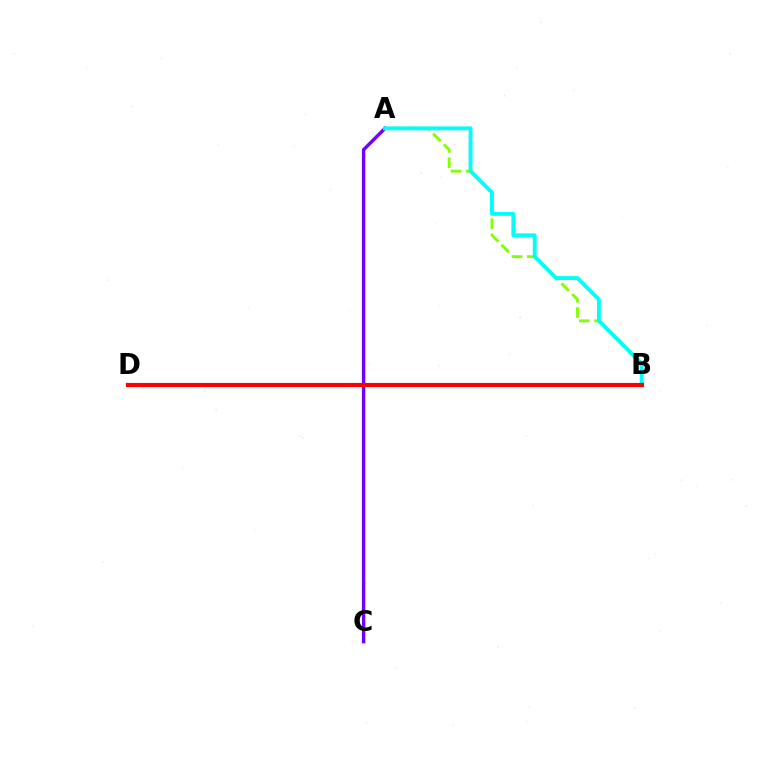{('A', 'B'): [{'color': '#84ff00', 'line_style': 'dashed', 'thickness': 2.06}, {'color': '#00fff6', 'line_style': 'solid', 'thickness': 2.79}], ('A', 'C'): [{'color': '#7200ff', 'line_style': 'solid', 'thickness': 2.45}], ('B', 'D'): [{'color': '#ff0000', 'line_style': 'solid', 'thickness': 2.98}]}